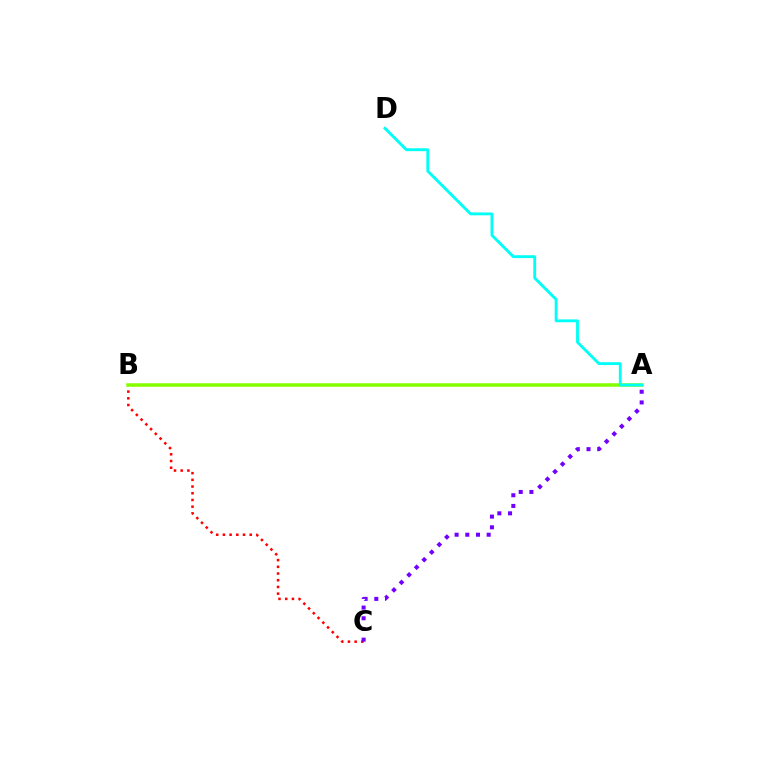{('B', 'C'): [{'color': '#ff0000', 'line_style': 'dotted', 'thickness': 1.82}], ('A', 'B'): [{'color': '#84ff00', 'line_style': 'solid', 'thickness': 2.54}], ('A', 'C'): [{'color': '#7200ff', 'line_style': 'dotted', 'thickness': 2.9}], ('A', 'D'): [{'color': '#00fff6', 'line_style': 'solid', 'thickness': 2.06}]}